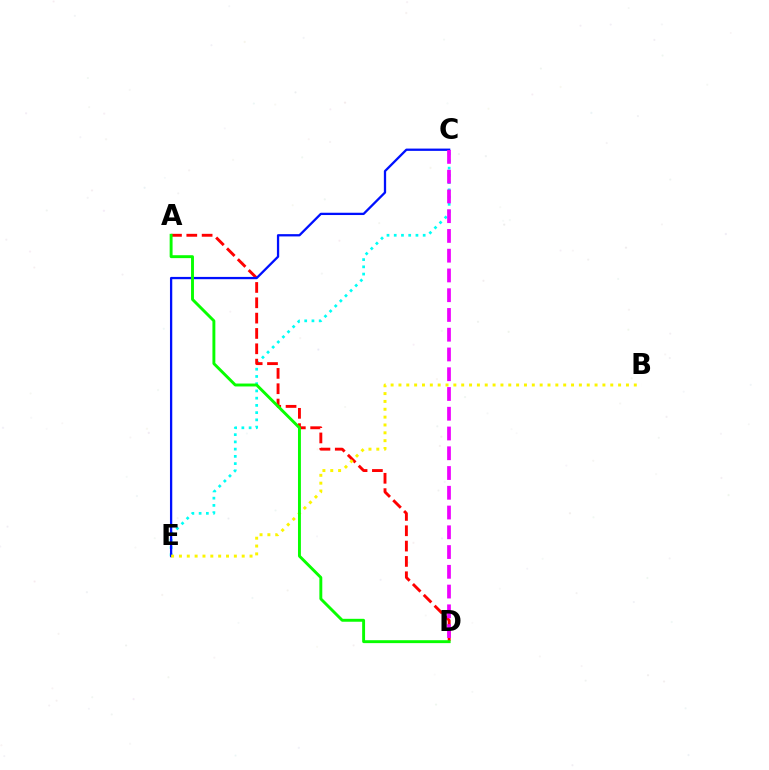{('C', 'E'): [{'color': '#00fff6', 'line_style': 'dotted', 'thickness': 1.97}, {'color': '#0010ff', 'line_style': 'solid', 'thickness': 1.65}], ('A', 'D'): [{'color': '#ff0000', 'line_style': 'dashed', 'thickness': 2.08}, {'color': '#08ff00', 'line_style': 'solid', 'thickness': 2.1}], ('B', 'E'): [{'color': '#fcf500', 'line_style': 'dotted', 'thickness': 2.13}], ('C', 'D'): [{'color': '#ee00ff', 'line_style': 'dashed', 'thickness': 2.68}]}